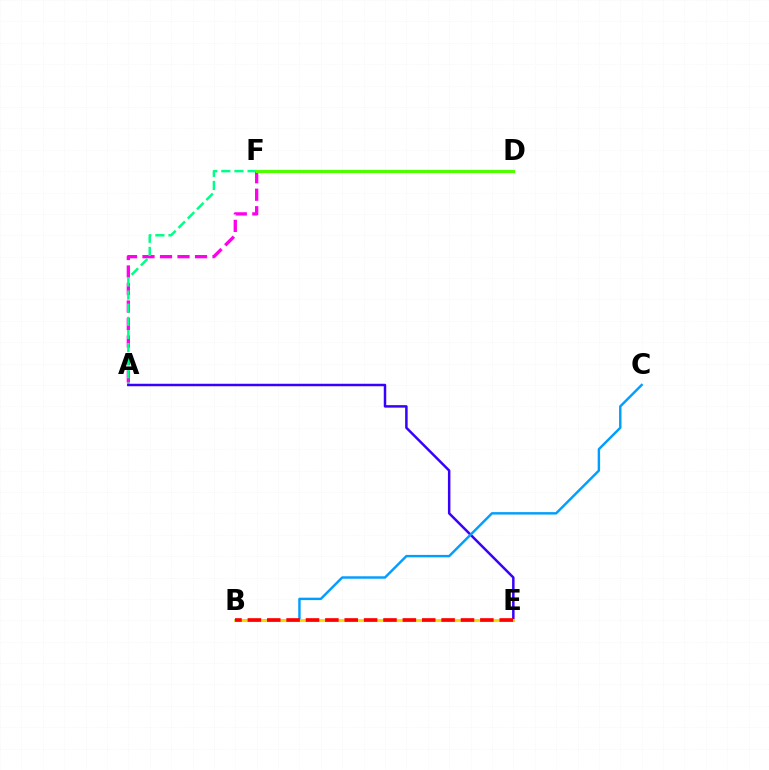{('A', 'F'): [{'color': '#ff00ed', 'line_style': 'dashed', 'thickness': 2.38}, {'color': '#00ff86', 'line_style': 'dashed', 'thickness': 1.78}], ('A', 'E'): [{'color': '#3700ff', 'line_style': 'solid', 'thickness': 1.79}], ('B', 'C'): [{'color': '#009eff', 'line_style': 'solid', 'thickness': 1.75}], ('B', 'E'): [{'color': '#ffd500', 'line_style': 'solid', 'thickness': 2.06}, {'color': '#ff0000', 'line_style': 'dashed', 'thickness': 2.63}], ('D', 'F'): [{'color': '#4fff00', 'line_style': 'solid', 'thickness': 2.29}]}